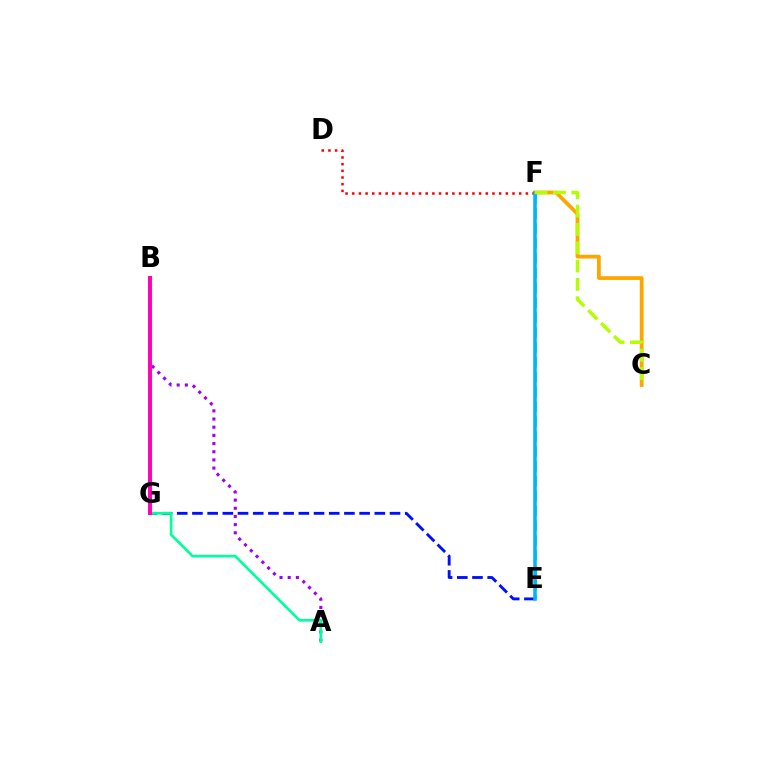{('C', 'F'): [{'color': '#ffa500', 'line_style': 'solid', 'thickness': 2.71}, {'color': '#b3ff00', 'line_style': 'dashed', 'thickness': 2.49}], ('A', 'B'): [{'color': '#9b00ff', 'line_style': 'dotted', 'thickness': 2.22}], ('D', 'F'): [{'color': '#ff0000', 'line_style': 'dotted', 'thickness': 1.81}], ('E', 'F'): [{'color': '#08ff00', 'line_style': 'dashed', 'thickness': 2.02}, {'color': '#00b5ff', 'line_style': 'solid', 'thickness': 2.54}], ('E', 'G'): [{'color': '#0010ff', 'line_style': 'dashed', 'thickness': 2.06}], ('A', 'G'): [{'color': '#00ff9d', 'line_style': 'solid', 'thickness': 1.93}], ('B', 'G'): [{'color': '#ff00bd', 'line_style': 'solid', 'thickness': 2.83}]}